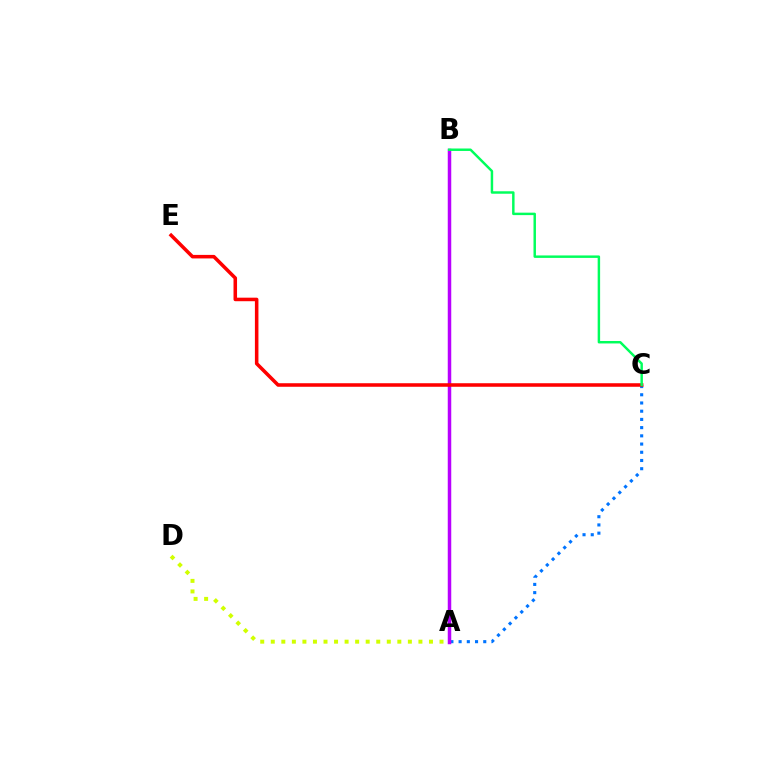{('A', 'C'): [{'color': '#0074ff', 'line_style': 'dotted', 'thickness': 2.23}], ('A', 'B'): [{'color': '#b900ff', 'line_style': 'solid', 'thickness': 2.51}], ('A', 'D'): [{'color': '#d1ff00', 'line_style': 'dotted', 'thickness': 2.87}], ('C', 'E'): [{'color': '#ff0000', 'line_style': 'solid', 'thickness': 2.55}], ('B', 'C'): [{'color': '#00ff5c', 'line_style': 'solid', 'thickness': 1.77}]}